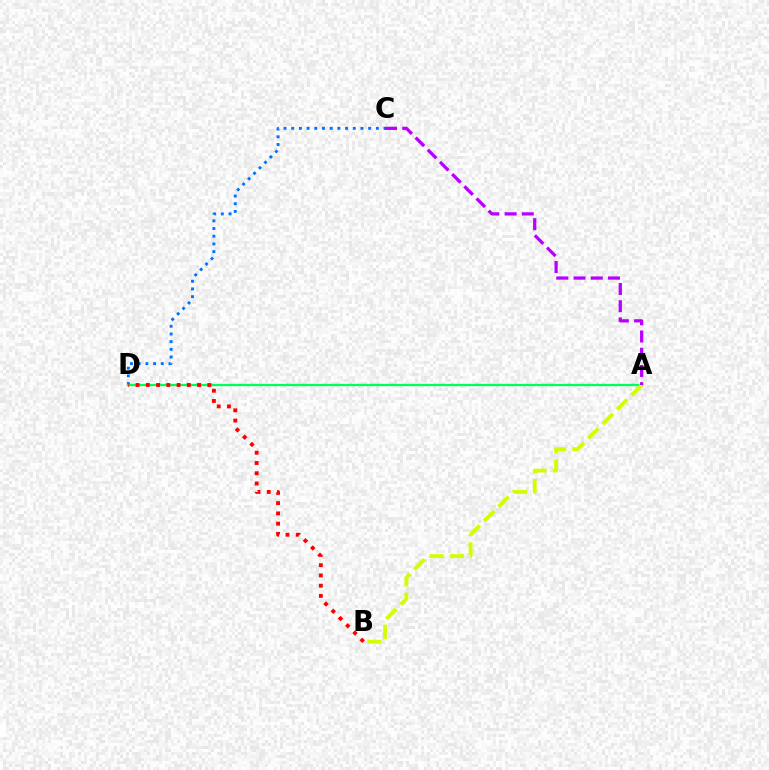{('C', 'D'): [{'color': '#0074ff', 'line_style': 'dotted', 'thickness': 2.09}], ('A', 'D'): [{'color': '#00ff5c', 'line_style': 'solid', 'thickness': 1.65}], ('A', 'B'): [{'color': '#d1ff00', 'line_style': 'dashed', 'thickness': 2.78}], ('B', 'D'): [{'color': '#ff0000', 'line_style': 'dotted', 'thickness': 2.79}], ('A', 'C'): [{'color': '#b900ff', 'line_style': 'dashed', 'thickness': 2.34}]}